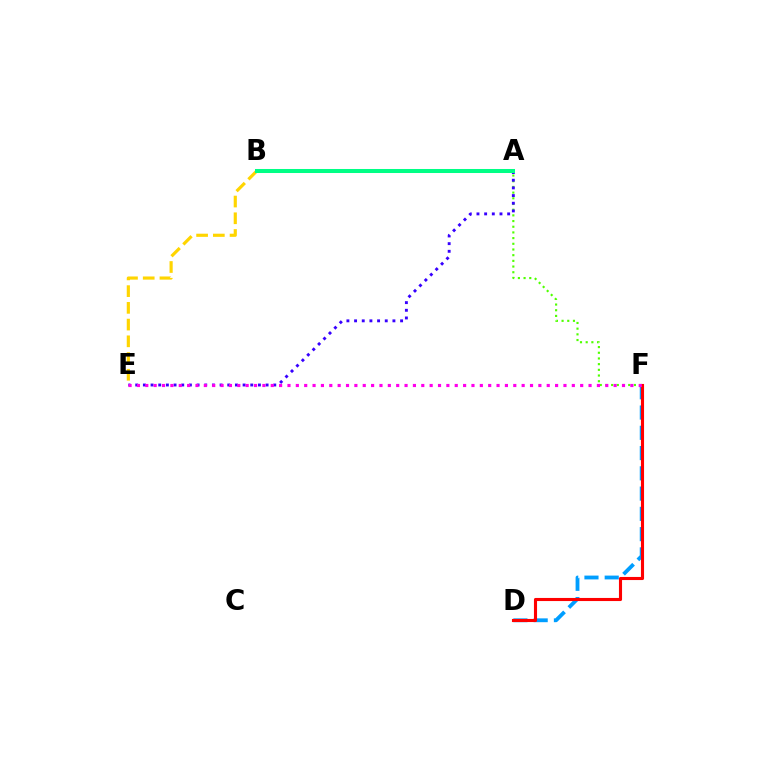{('D', 'F'): [{'color': '#009eff', 'line_style': 'dashed', 'thickness': 2.75}, {'color': '#ff0000', 'line_style': 'solid', 'thickness': 2.23}], ('A', 'F'): [{'color': '#4fff00', 'line_style': 'dotted', 'thickness': 1.55}], ('A', 'E'): [{'color': '#3700ff', 'line_style': 'dotted', 'thickness': 2.08}], ('B', 'E'): [{'color': '#ffd500', 'line_style': 'dashed', 'thickness': 2.27}], ('E', 'F'): [{'color': '#ff00ed', 'line_style': 'dotted', 'thickness': 2.27}], ('A', 'B'): [{'color': '#00ff86', 'line_style': 'solid', 'thickness': 2.9}]}